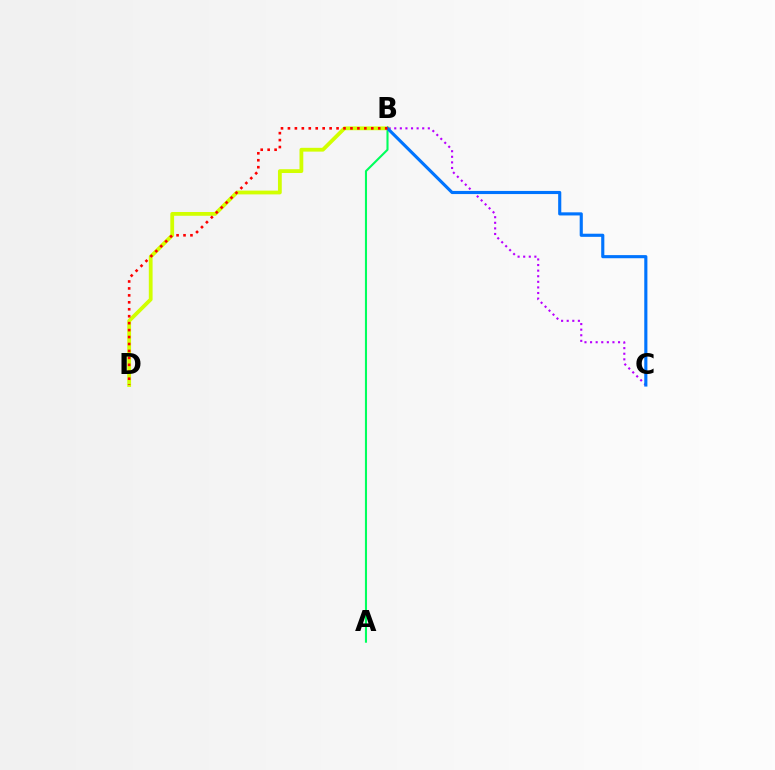{('B', 'C'): [{'color': '#b900ff', 'line_style': 'dotted', 'thickness': 1.52}, {'color': '#0074ff', 'line_style': 'solid', 'thickness': 2.25}], ('A', 'B'): [{'color': '#00ff5c', 'line_style': 'solid', 'thickness': 1.51}], ('B', 'D'): [{'color': '#d1ff00', 'line_style': 'solid', 'thickness': 2.73}, {'color': '#ff0000', 'line_style': 'dotted', 'thickness': 1.89}]}